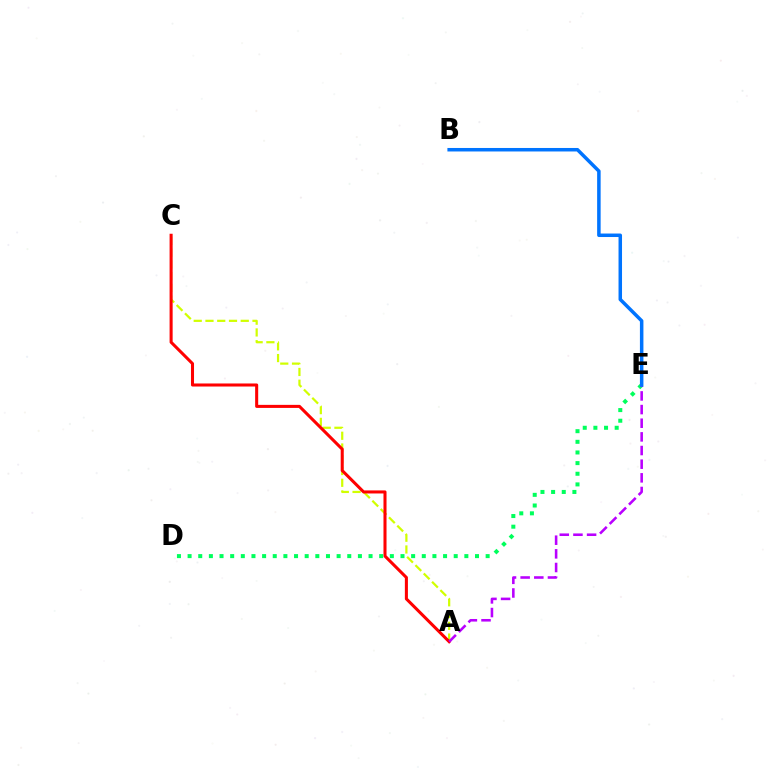{('A', 'C'): [{'color': '#d1ff00', 'line_style': 'dashed', 'thickness': 1.6}, {'color': '#ff0000', 'line_style': 'solid', 'thickness': 2.19}], ('D', 'E'): [{'color': '#00ff5c', 'line_style': 'dotted', 'thickness': 2.89}], ('A', 'E'): [{'color': '#b900ff', 'line_style': 'dashed', 'thickness': 1.85}], ('B', 'E'): [{'color': '#0074ff', 'line_style': 'solid', 'thickness': 2.52}]}